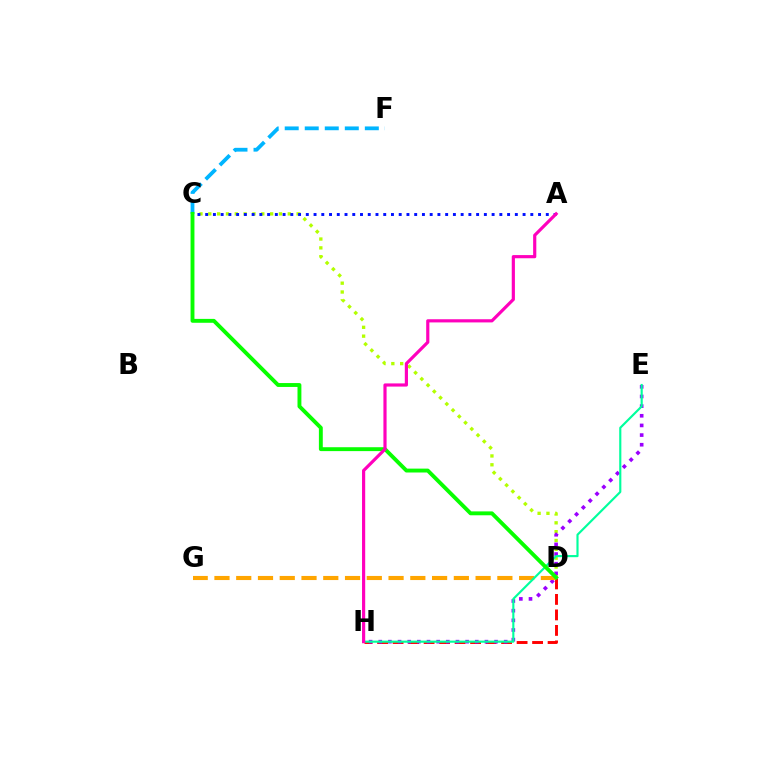{('C', 'F'): [{'color': '#00b5ff', 'line_style': 'dashed', 'thickness': 2.72}], ('D', 'H'): [{'color': '#ff0000', 'line_style': 'dashed', 'thickness': 2.11}], ('C', 'D'): [{'color': '#b3ff00', 'line_style': 'dotted', 'thickness': 2.4}, {'color': '#08ff00', 'line_style': 'solid', 'thickness': 2.8}], ('A', 'C'): [{'color': '#0010ff', 'line_style': 'dotted', 'thickness': 2.1}], ('E', 'H'): [{'color': '#9b00ff', 'line_style': 'dotted', 'thickness': 2.62}, {'color': '#00ff9d', 'line_style': 'solid', 'thickness': 1.55}], ('D', 'G'): [{'color': '#ffa500', 'line_style': 'dashed', 'thickness': 2.96}], ('A', 'H'): [{'color': '#ff00bd', 'line_style': 'solid', 'thickness': 2.28}]}